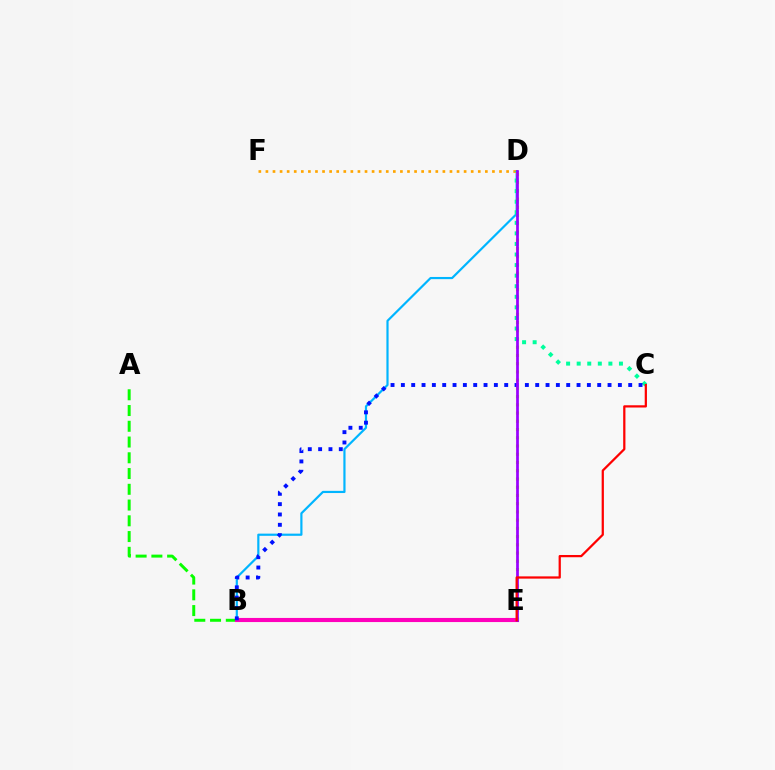{('A', 'B'): [{'color': '#08ff00', 'line_style': 'dashed', 'thickness': 2.14}], ('B', 'D'): [{'color': '#00b5ff', 'line_style': 'solid', 'thickness': 1.57}], ('B', 'E'): [{'color': '#ff00bd', 'line_style': 'solid', 'thickness': 2.96}], ('D', 'F'): [{'color': '#ffa500', 'line_style': 'dotted', 'thickness': 1.92}], ('D', 'E'): [{'color': '#b3ff00', 'line_style': 'dotted', 'thickness': 2.24}, {'color': '#9b00ff', 'line_style': 'solid', 'thickness': 1.97}], ('C', 'D'): [{'color': '#00ff9d', 'line_style': 'dotted', 'thickness': 2.87}], ('B', 'C'): [{'color': '#0010ff', 'line_style': 'dotted', 'thickness': 2.81}], ('C', 'E'): [{'color': '#ff0000', 'line_style': 'solid', 'thickness': 1.61}]}